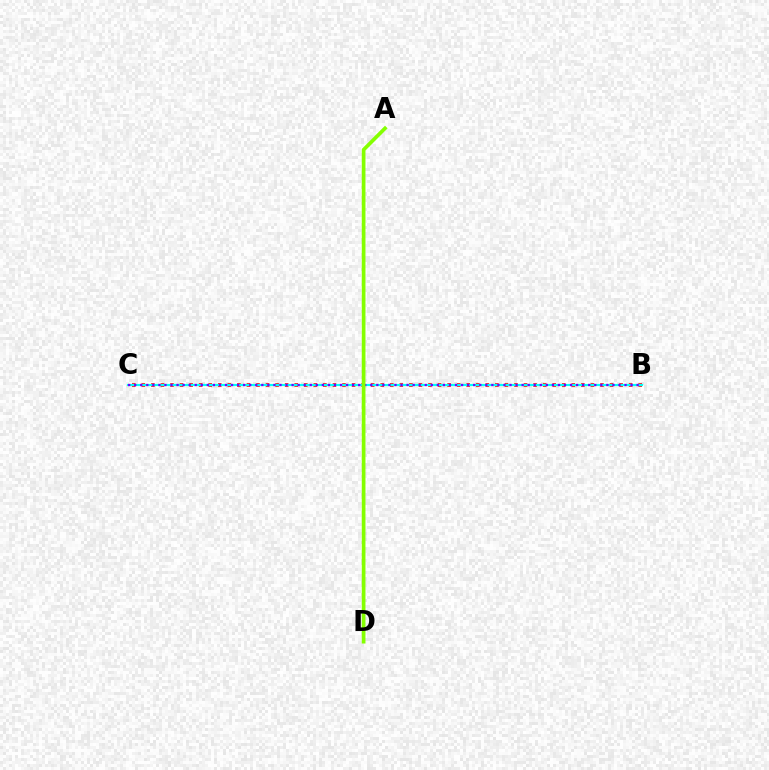{('B', 'C'): [{'color': '#ff0000', 'line_style': 'dotted', 'thickness': 2.6}, {'color': '#00fff6', 'line_style': 'solid', 'thickness': 1.56}, {'color': '#7200ff', 'line_style': 'dotted', 'thickness': 1.64}], ('A', 'D'): [{'color': '#84ff00', 'line_style': 'solid', 'thickness': 2.66}]}